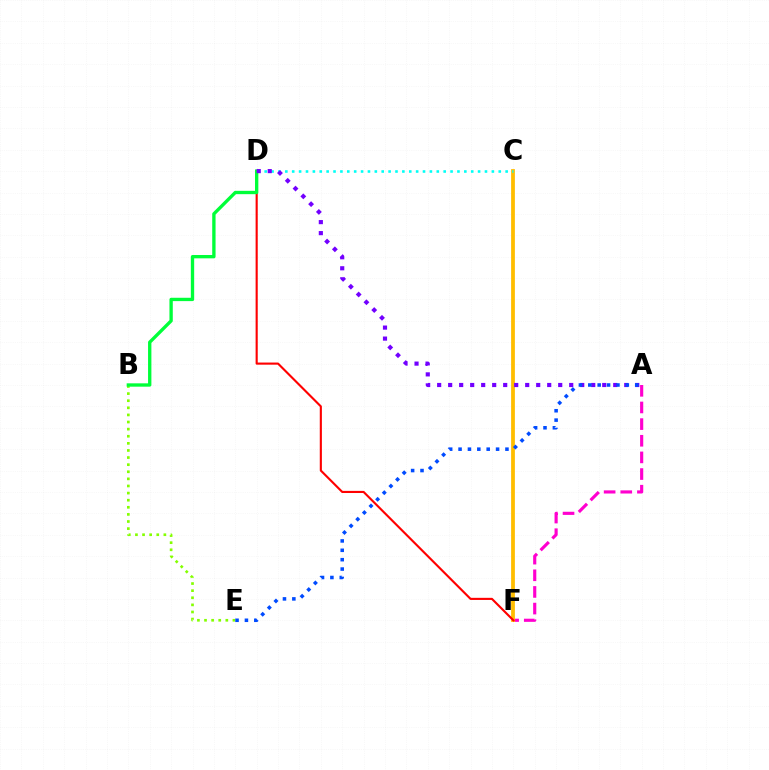{('B', 'E'): [{'color': '#84ff00', 'line_style': 'dotted', 'thickness': 1.93}], ('A', 'F'): [{'color': '#ff00cf', 'line_style': 'dashed', 'thickness': 2.26}], ('C', 'F'): [{'color': '#ffbd00', 'line_style': 'solid', 'thickness': 2.72}], ('D', 'F'): [{'color': '#ff0000', 'line_style': 'solid', 'thickness': 1.53}], ('B', 'D'): [{'color': '#00ff39', 'line_style': 'solid', 'thickness': 2.4}], ('C', 'D'): [{'color': '#00fff6', 'line_style': 'dotted', 'thickness': 1.87}], ('A', 'D'): [{'color': '#7200ff', 'line_style': 'dotted', 'thickness': 2.99}], ('A', 'E'): [{'color': '#004bff', 'line_style': 'dotted', 'thickness': 2.55}]}